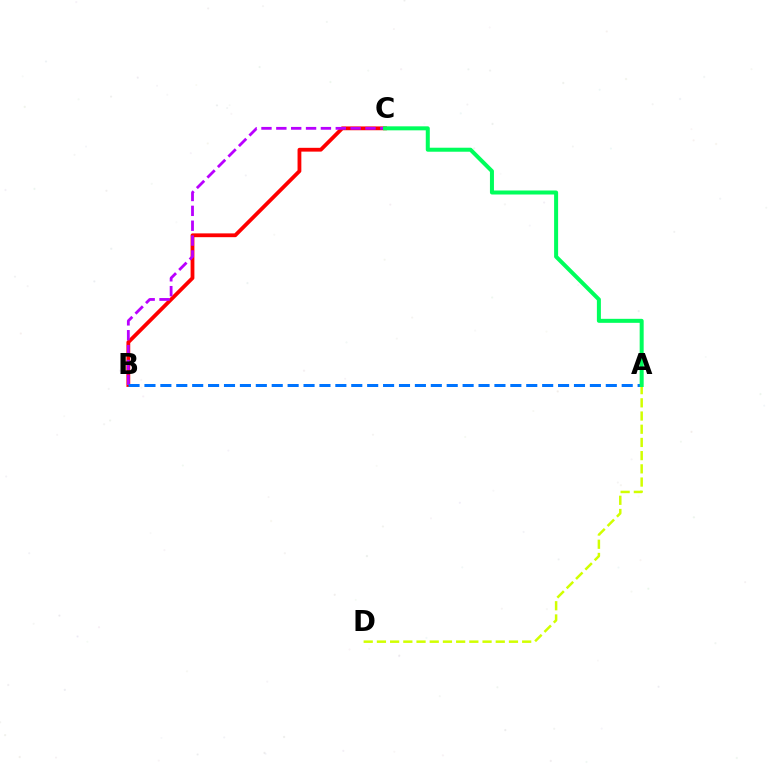{('A', 'D'): [{'color': '#d1ff00', 'line_style': 'dashed', 'thickness': 1.79}], ('B', 'C'): [{'color': '#ff0000', 'line_style': 'solid', 'thickness': 2.74}, {'color': '#b900ff', 'line_style': 'dashed', 'thickness': 2.02}], ('A', 'B'): [{'color': '#0074ff', 'line_style': 'dashed', 'thickness': 2.16}], ('A', 'C'): [{'color': '#00ff5c', 'line_style': 'solid', 'thickness': 2.89}]}